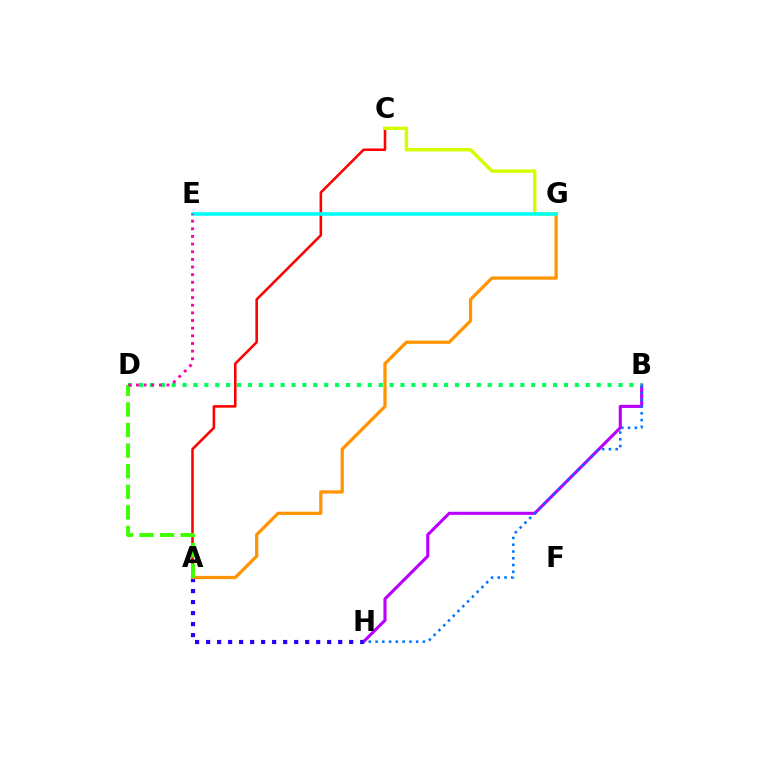{('B', 'H'): [{'color': '#b900ff', 'line_style': 'solid', 'thickness': 2.24}, {'color': '#0074ff', 'line_style': 'dotted', 'thickness': 1.84}], ('A', 'H'): [{'color': '#2500ff', 'line_style': 'dotted', 'thickness': 2.99}], ('A', 'C'): [{'color': '#ff0000', 'line_style': 'solid', 'thickness': 1.85}], ('B', 'D'): [{'color': '#00ff5c', 'line_style': 'dotted', 'thickness': 2.96}], ('A', 'G'): [{'color': '#ff9400', 'line_style': 'solid', 'thickness': 2.34}], ('C', 'G'): [{'color': '#d1ff00', 'line_style': 'solid', 'thickness': 2.47}], ('E', 'G'): [{'color': '#00fff6', 'line_style': 'solid', 'thickness': 2.56}], ('A', 'D'): [{'color': '#3dff00', 'line_style': 'dashed', 'thickness': 2.8}], ('D', 'E'): [{'color': '#ff00ac', 'line_style': 'dotted', 'thickness': 2.08}]}